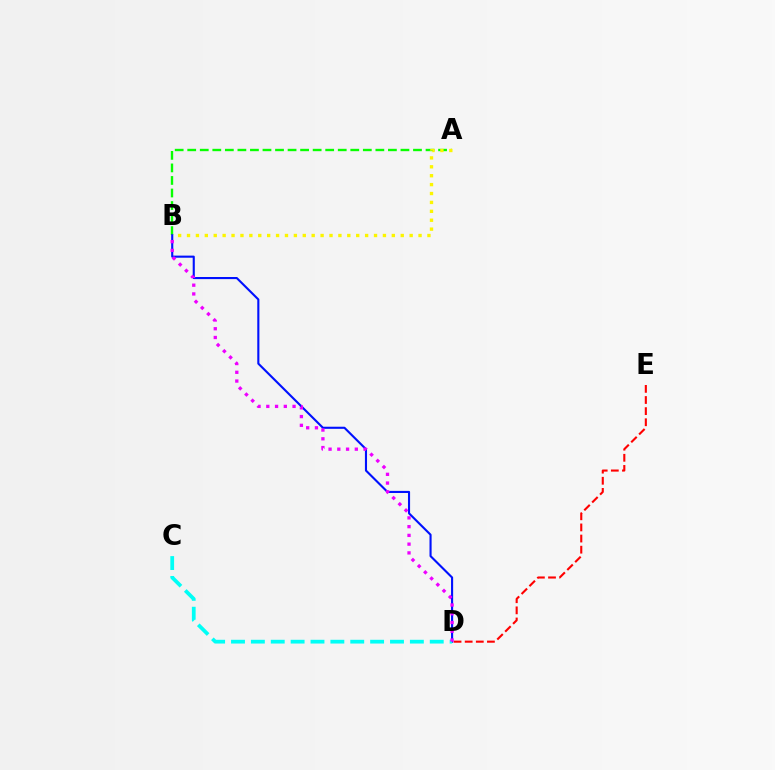{('A', 'B'): [{'color': '#08ff00', 'line_style': 'dashed', 'thickness': 1.7}, {'color': '#fcf500', 'line_style': 'dotted', 'thickness': 2.42}], ('D', 'E'): [{'color': '#ff0000', 'line_style': 'dashed', 'thickness': 1.51}], ('B', 'D'): [{'color': '#0010ff', 'line_style': 'solid', 'thickness': 1.52}, {'color': '#ee00ff', 'line_style': 'dotted', 'thickness': 2.38}], ('C', 'D'): [{'color': '#00fff6', 'line_style': 'dashed', 'thickness': 2.7}]}